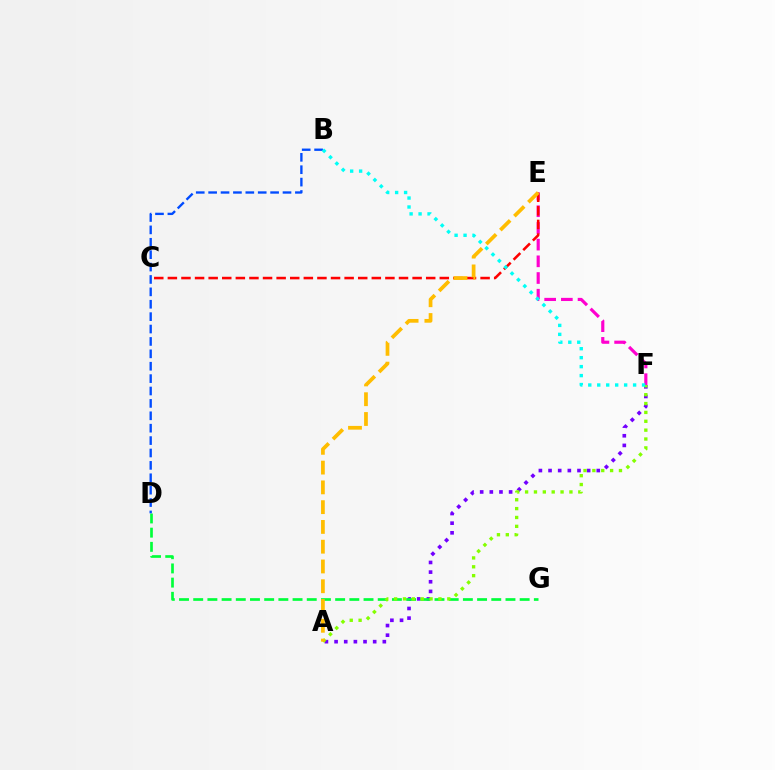{('A', 'F'): [{'color': '#7200ff', 'line_style': 'dotted', 'thickness': 2.62}, {'color': '#84ff00', 'line_style': 'dotted', 'thickness': 2.41}], ('D', 'G'): [{'color': '#00ff39', 'line_style': 'dashed', 'thickness': 1.93}], ('E', 'F'): [{'color': '#ff00cf', 'line_style': 'dashed', 'thickness': 2.27}], ('C', 'E'): [{'color': '#ff0000', 'line_style': 'dashed', 'thickness': 1.85}], ('A', 'E'): [{'color': '#ffbd00', 'line_style': 'dashed', 'thickness': 2.69}], ('B', 'D'): [{'color': '#004bff', 'line_style': 'dashed', 'thickness': 1.68}], ('B', 'F'): [{'color': '#00fff6', 'line_style': 'dotted', 'thickness': 2.44}]}